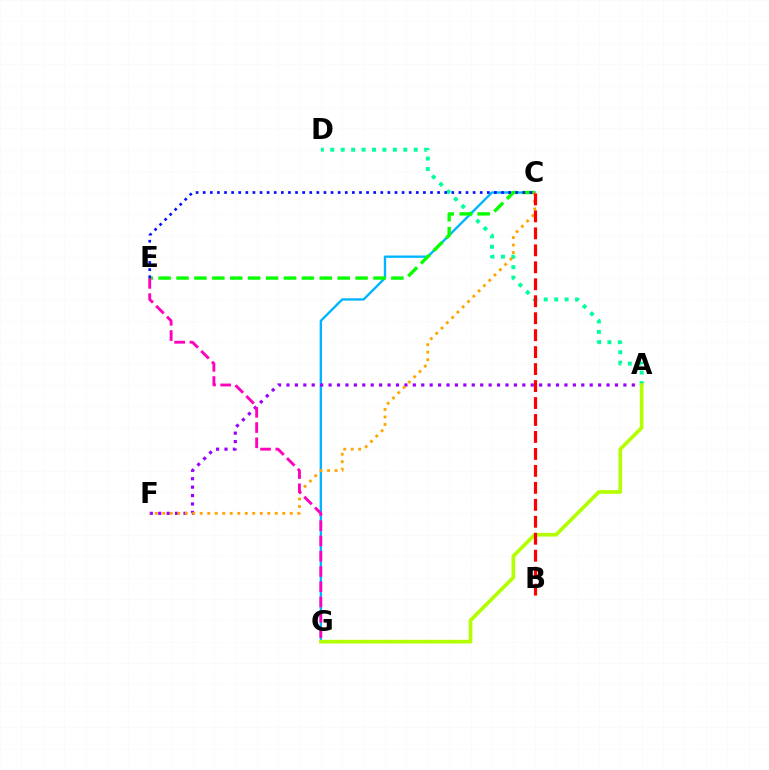{('C', 'G'): [{'color': '#00b5ff', 'line_style': 'solid', 'thickness': 1.69}], ('A', 'D'): [{'color': '#00ff9d', 'line_style': 'dotted', 'thickness': 2.84}], ('A', 'F'): [{'color': '#9b00ff', 'line_style': 'dotted', 'thickness': 2.29}], ('C', 'E'): [{'color': '#08ff00', 'line_style': 'dashed', 'thickness': 2.43}, {'color': '#0010ff', 'line_style': 'dotted', 'thickness': 1.93}], ('A', 'G'): [{'color': '#b3ff00', 'line_style': 'solid', 'thickness': 2.63}], ('C', 'F'): [{'color': '#ffa500', 'line_style': 'dotted', 'thickness': 2.04}], ('B', 'C'): [{'color': '#ff0000', 'line_style': 'dashed', 'thickness': 2.3}], ('E', 'G'): [{'color': '#ff00bd', 'line_style': 'dashed', 'thickness': 2.07}]}